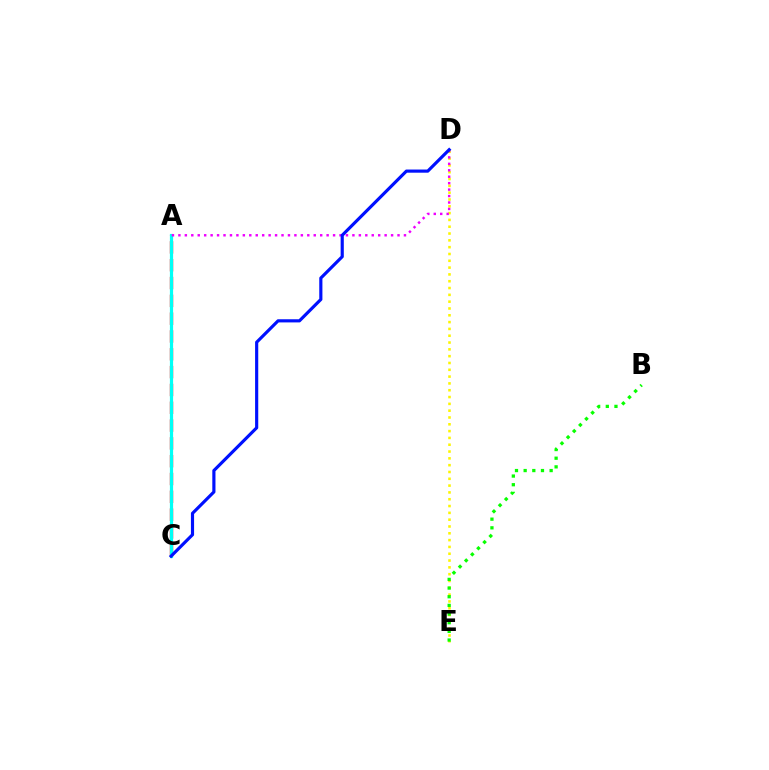{('A', 'C'): [{'color': '#ff0000', 'line_style': 'dashed', 'thickness': 2.42}, {'color': '#00fff6', 'line_style': 'solid', 'thickness': 2.3}], ('D', 'E'): [{'color': '#fcf500', 'line_style': 'dotted', 'thickness': 1.85}], ('B', 'E'): [{'color': '#08ff00', 'line_style': 'dotted', 'thickness': 2.35}], ('A', 'D'): [{'color': '#ee00ff', 'line_style': 'dotted', 'thickness': 1.75}], ('C', 'D'): [{'color': '#0010ff', 'line_style': 'solid', 'thickness': 2.27}]}